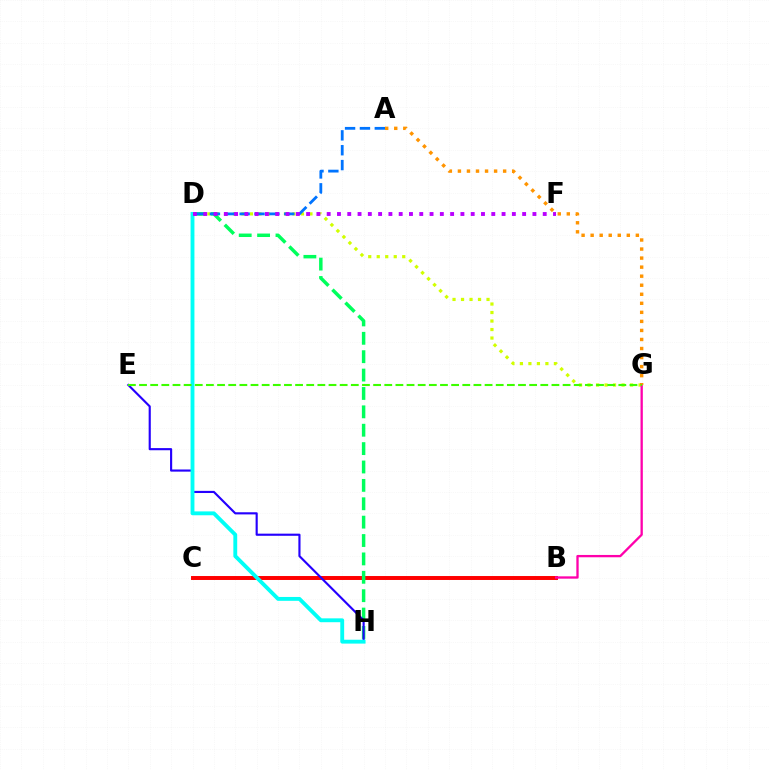{('D', 'G'): [{'color': '#d1ff00', 'line_style': 'dotted', 'thickness': 2.31}], ('B', 'C'): [{'color': '#ff0000', 'line_style': 'solid', 'thickness': 2.85}], ('B', 'G'): [{'color': '#ff00ac', 'line_style': 'solid', 'thickness': 1.67}], ('D', 'H'): [{'color': '#00ff5c', 'line_style': 'dashed', 'thickness': 2.5}, {'color': '#00fff6', 'line_style': 'solid', 'thickness': 2.78}], ('E', 'H'): [{'color': '#2500ff', 'line_style': 'solid', 'thickness': 1.54}], ('A', 'G'): [{'color': '#ff9400', 'line_style': 'dotted', 'thickness': 2.46}], ('E', 'G'): [{'color': '#3dff00', 'line_style': 'dashed', 'thickness': 1.51}], ('A', 'D'): [{'color': '#0074ff', 'line_style': 'dashed', 'thickness': 2.02}], ('D', 'F'): [{'color': '#b900ff', 'line_style': 'dotted', 'thickness': 2.8}]}